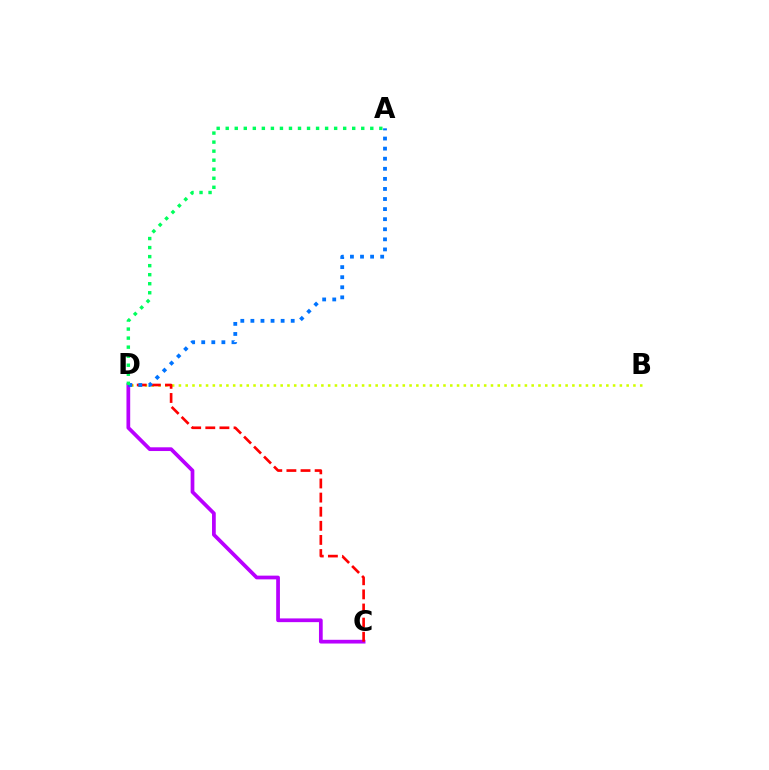{('C', 'D'): [{'color': '#b900ff', 'line_style': 'solid', 'thickness': 2.69}, {'color': '#ff0000', 'line_style': 'dashed', 'thickness': 1.92}], ('B', 'D'): [{'color': '#d1ff00', 'line_style': 'dotted', 'thickness': 1.84}], ('A', 'D'): [{'color': '#0074ff', 'line_style': 'dotted', 'thickness': 2.74}, {'color': '#00ff5c', 'line_style': 'dotted', 'thickness': 2.46}]}